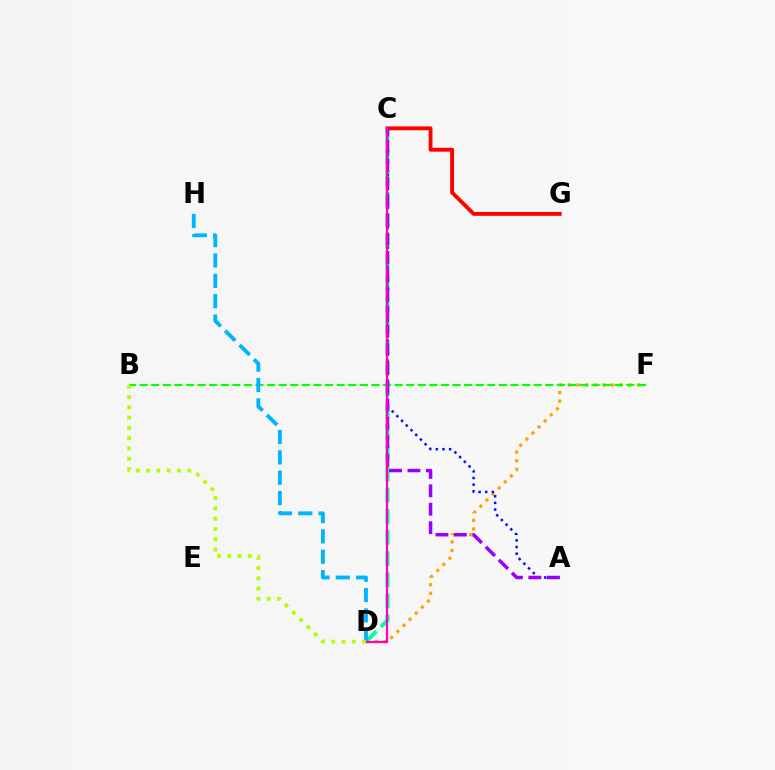{('C', 'D'): [{'color': '#00ff9d', 'line_style': 'dashed', 'thickness': 2.87}, {'color': '#ff00bd', 'line_style': 'solid', 'thickness': 1.6}], ('D', 'F'): [{'color': '#ffa500', 'line_style': 'dotted', 'thickness': 2.34}], ('B', 'F'): [{'color': '#08ff00', 'line_style': 'dashed', 'thickness': 1.57}], ('C', 'G'): [{'color': '#ff0000', 'line_style': 'solid', 'thickness': 2.79}], ('A', 'C'): [{'color': '#0010ff', 'line_style': 'dotted', 'thickness': 1.8}, {'color': '#9b00ff', 'line_style': 'dashed', 'thickness': 2.5}], ('D', 'H'): [{'color': '#00b5ff', 'line_style': 'dashed', 'thickness': 2.76}], ('B', 'D'): [{'color': '#b3ff00', 'line_style': 'dotted', 'thickness': 2.79}]}